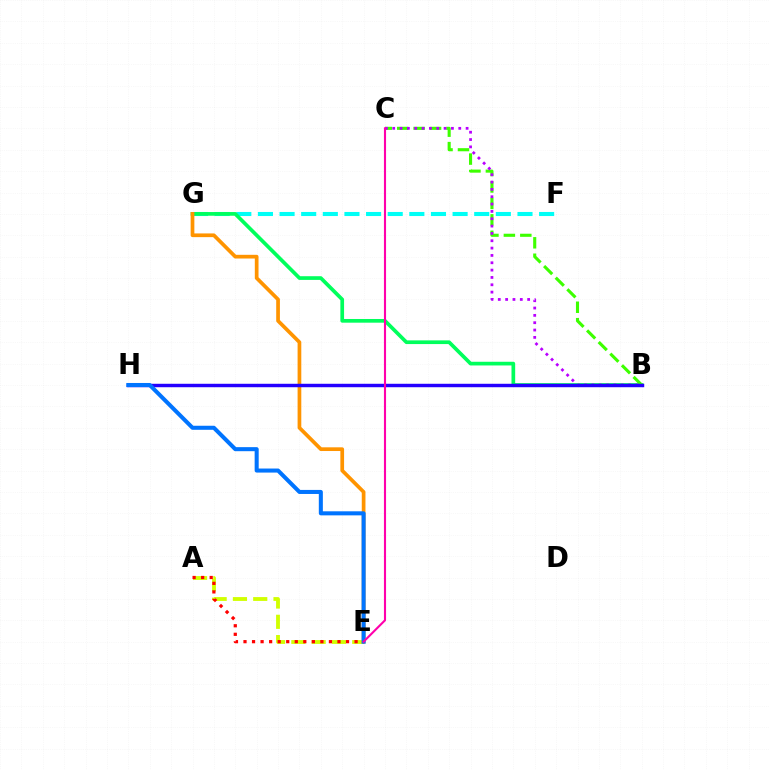{('F', 'G'): [{'color': '#00fff6', 'line_style': 'dashed', 'thickness': 2.94}], ('B', 'G'): [{'color': '#00ff5c', 'line_style': 'solid', 'thickness': 2.66}], ('B', 'C'): [{'color': '#3dff00', 'line_style': 'dashed', 'thickness': 2.23}, {'color': '#b900ff', 'line_style': 'dotted', 'thickness': 1.99}], ('A', 'E'): [{'color': '#d1ff00', 'line_style': 'dashed', 'thickness': 2.76}, {'color': '#ff0000', 'line_style': 'dotted', 'thickness': 2.32}], ('E', 'G'): [{'color': '#ff9400', 'line_style': 'solid', 'thickness': 2.67}], ('B', 'H'): [{'color': '#2500ff', 'line_style': 'solid', 'thickness': 2.48}], ('E', 'H'): [{'color': '#0074ff', 'line_style': 'solid', 'thickness': 2.91}], ('C', 'E'): [{'color': '#ff00ac', 'line_style': 'solid', 'thickness': 1.52}]}